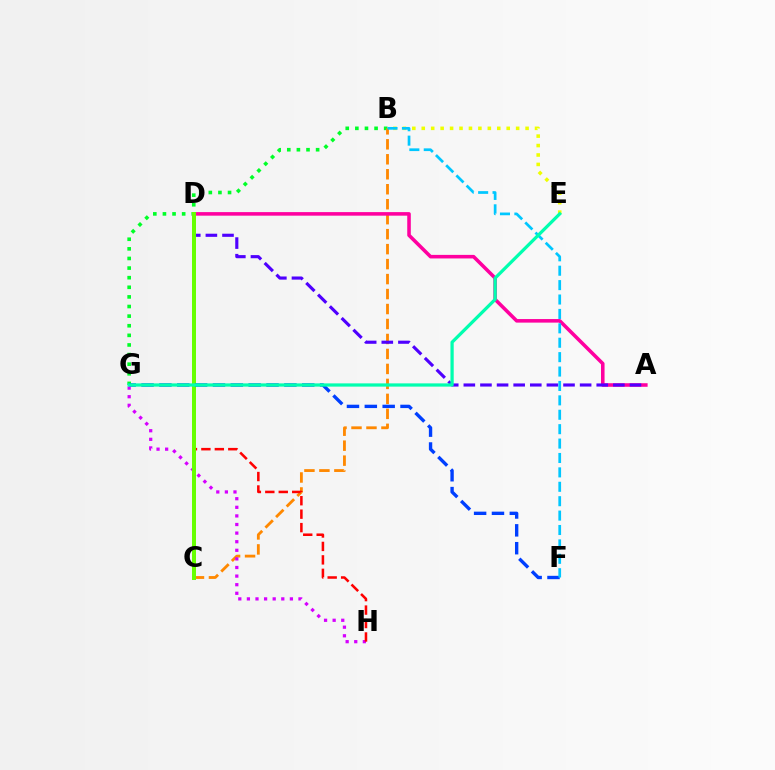{('B', 'G'): [{'color': '#00ff27', 'line_style': 'dotted', 'thickness': 2.61}], ('B', 'C'): [{'color': '#ff8800', 'line_style': 'dashed', 'thickness': 2.03}], ('G', 'H'): [{'color': '#d600ff', 'line_style': 'dotted', 'thickness': 2.34}], ('A', 'D'): [{'color': '#ff00a0', 'line_style': 'solid', 'thickness': 2.56}, {'color': '#4f00ff', 'line_style': 'dashed', 'thickness': 2.26}], ('D', 'H'): [{'color': '#ff0000', 'line_style': 'dashed', 'thickness': 1.83}], ('C', 'D'): [{'color': '#66ff00', 'line_style': 'solid', 'thickness': 2.87}], ('F', 'G'): [{'color': '#003fff', 'line_style': 'dashed', 'thickness': 2.43}], ('B', 'E'): [{'color': '#eeff00', 'line_style': 'dotted', 'thickness': 2.56}], ('B', 'F'): [{'color': '#00c7ff', 'line_style': 'dashed', 'thickness': 1.96}], ('E', 'G'): [{'color': '#00ffaf', 'line_style': 'solid', 'thickness': 2.33}]}